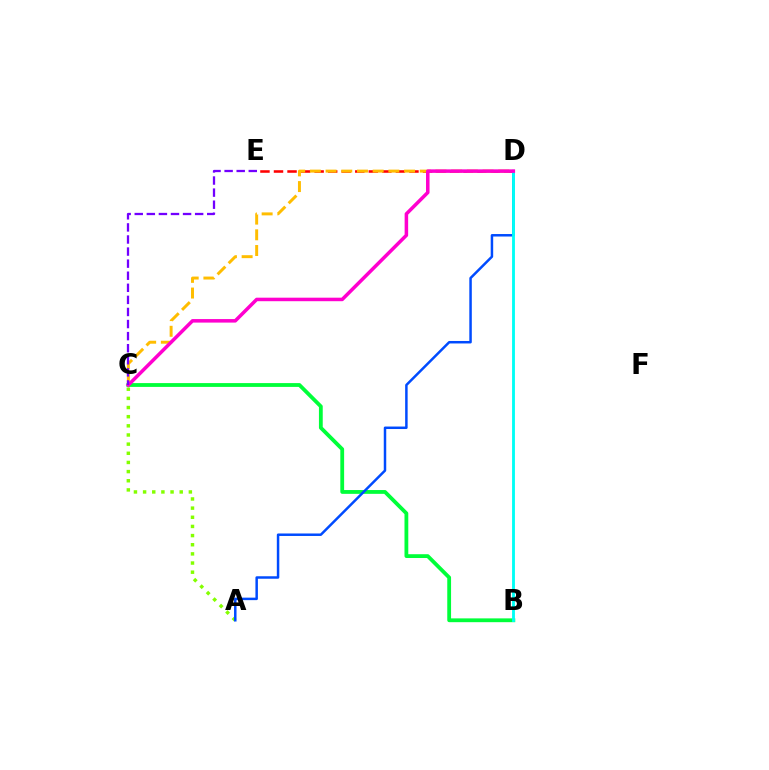{('A', 'C'): [{'color': '#84ff00', 'line_style': 'dotted', 'thickness': 2.49}], ('B', 'C'): [{'color': '#00ff39', 'line_style': 'solid', 'thickness': 2.74}], ('D', 'E'): [{'color': '#ff0000', 'line_style': 'dashed', 'thickness': 1.84}], ('C', 'D'): [{'color': '#ffbd00', 'line_style': 'dashed', 'thickness': 2.13}, {'color': '#ff00cf', 'line_style': 'solid', 'thickness': 2.54}], ('A', 'D'): [{'color': '#004bff', 'line_style': 'solid', 'thickness': 1.79}], ('B', 'D'): [{'color': '#00fff6', 'line_style': 'solid', 'thickness': 2.06}], ('C', 'E'): [{'color': '#7200ff', 'line_style': 'dashed', 'thickness': 1.64}]}